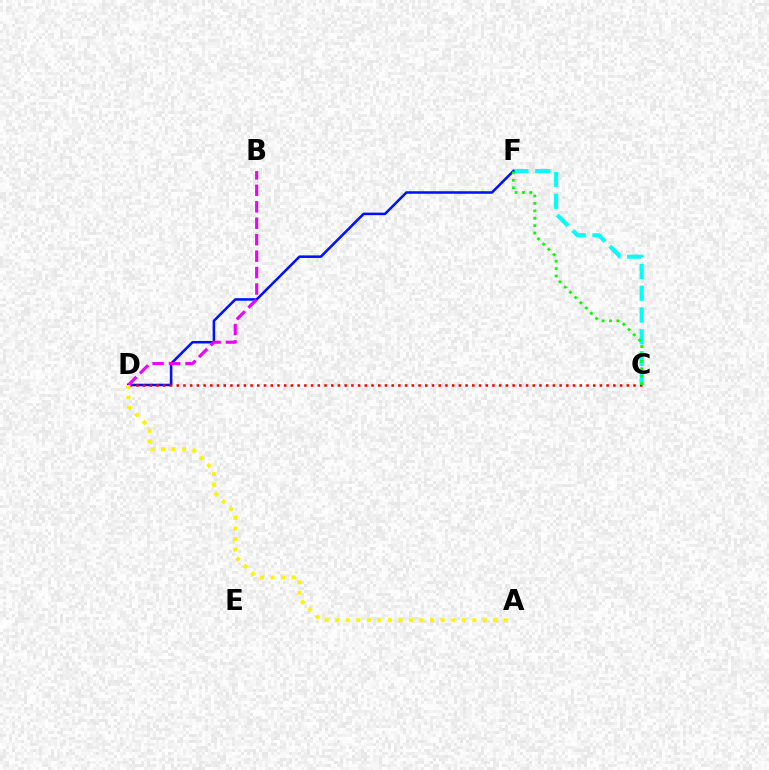{('C', 'F'): [{'color': '#00fff6', 'line_style': 'dashed', 'thickness': 2.96}, {'color': '#08ff00', 'line_style': 'dotted', 'thickness': 2.01}], ('D', 'F'): [{'color': '#0010ff', 'line_style': 'solid', 'thickness': 1.83}], ('C', 'D'): [{'color': '#ff0000', 'line_style': 'dotted', 'thickness': 1.83}], ('B', 'D'): [{'color': '#ee00ff', 'line_style': 'dashed', 'thickness': 2.23}], ('A', 'D'): [{'color': '#fcf500', 'line_style': 'dotted', 'thickness': 2.86}]}